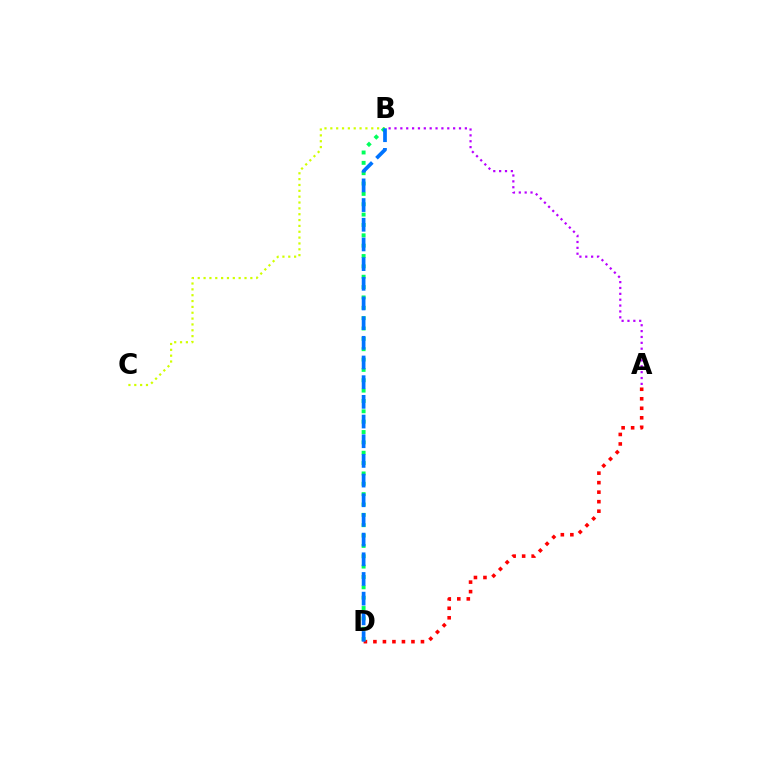{('B', 'C'): [{'color': '#d1ff00', 'line_style': 'dotted', 'thickness': 1.59}], ('A', 'B'): [{'color': '#b900ff', 'line_style': 'dotted', 'thickness': 1.59}], ('A', 'D'): [{'color': '#ff0000', 'line_style': 'dotted', 'thickness': 2.58}], ('B', 'D'): [{'color': '#00ff5c', 'line_style': 'dotted', 'thickness': 2.81}, {'color': '#0074ff', 'line_style': 'dashed', 'thickness': 2.67}]}